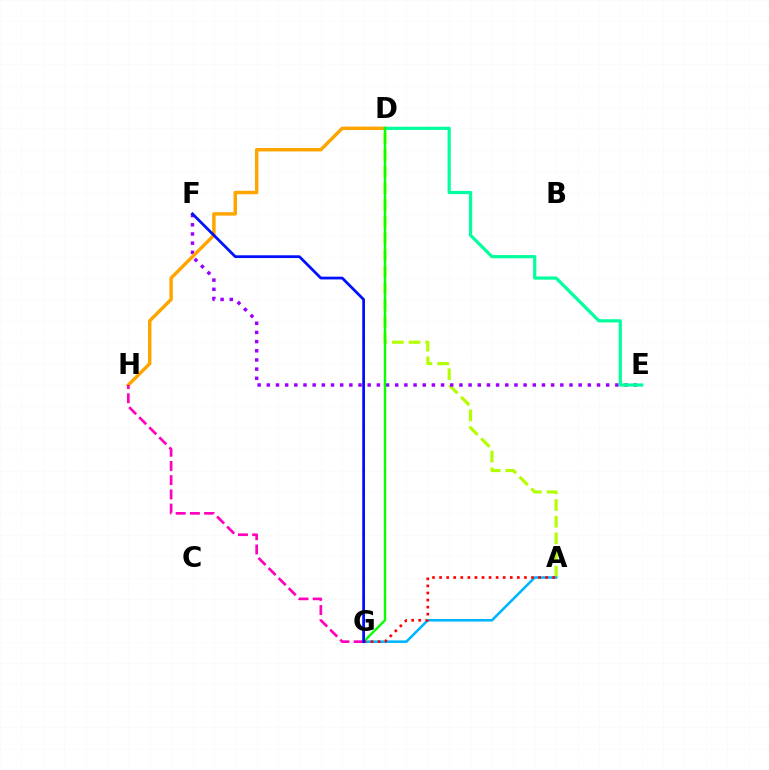{('A', 'D'): [{'color': '#b3ff00', 'line_style': 'dashed', 'thickness': 2.26}], ('A', 'G'): [{'color': '#00b5ff', 'line_style': 'solid', 'thickness': 1.85}, {'color': '#ff0000', 'line_style': 'dotted', 'thickness': 1.92}], ('E', 'F'): [{'color': '#9b00ff', 'line_style': 'dotted', 'thickness': 2.49}], ('D', 'H'): [{'color': '#ffa500', 'line_style': 'solid', 'thickness': 2.48}], ('D', 'E'): [{'color': '#00ff9d', 'line_style': 'solid', 'thickness': 2.3}], ('G', 'H'): [{'color': '#ff00bd', 'line_style': 'dashed', 'thickness': 1.93}], ('D', 'G'): [{'color': '#08ff00', 'line_style': 'solid', 'thickness': 1.74}], ('F', 'G'): [{'color': '#0010ff', 'line_style': 'solid', 'thickness': 1.99}]}